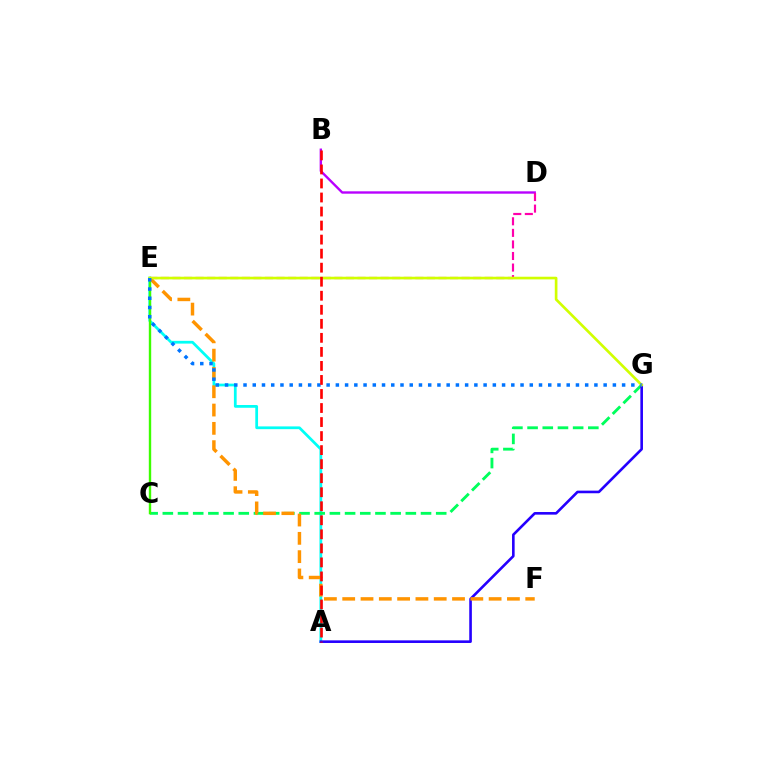{('A', 'E'): [{'color': '#00fff6', 'line_style': 'solid', 'thickness': 1.98}], ('B', 'D'): [{'color': '#b900ff', 'line_style': 'solid', 'thickness': 1.71}], ('C', 'G'): [{'color': '#00ff5c', 'line_style': 'dashed', 'thickness': 2.06}], ('C', 'E'): [{'color': '#3dff00', 'line_style': 'solid', 'thickness': 1.72}], ('A', 'G'): [{'color': '#2500ff', 'line_style': 'solid', 'thickness': 1.88}], ('E', 'F'): [{'color': '#ff9400', 'line_style': 'dashed', 'thickness': 2.49}], ('D', 'E'): [{'color': '#ff00ac', 'line_style': 'dashed', 'thickness': 1.57}], ('E', 'G'): [{'color': '#d1ff00', 'line_style': 'solid', 'thickness': 1.92}, {'color': '#0074ff', 'line_style': 'dotted', 'thickness': 2.51}], ('A', 'B'): [{'color': '#ff0000', 'line_style': 'dashed', 'thickness': 1.91}]}